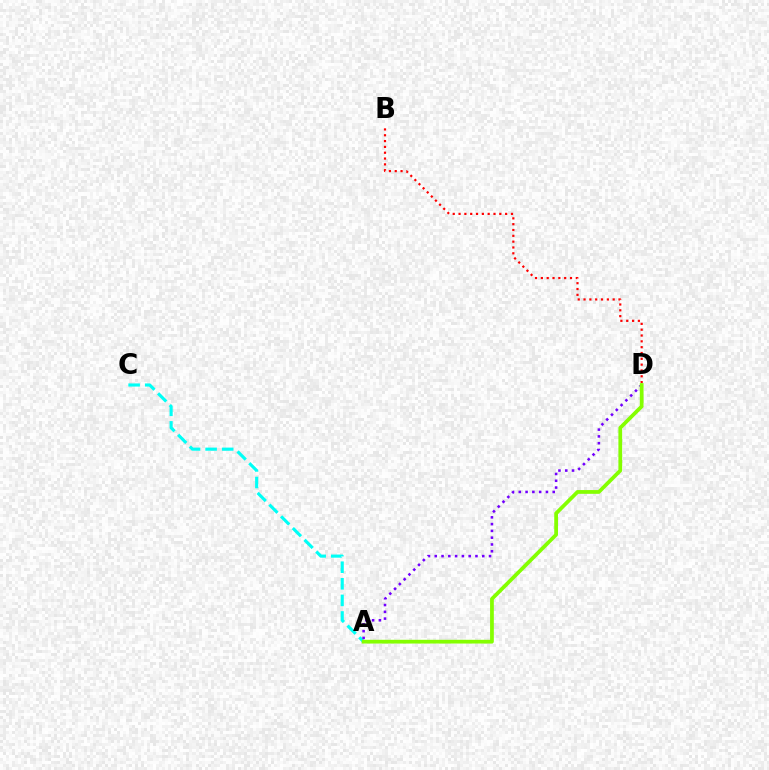{('A', 'C'): [{'color': '#00fff6', 'line_style': 'dashed', 'thickness': 2.25}], ('B', 'D'): [{'color': '#ff0000', 'line_style': 'dotted', 'thickness': 1.58}], ('A', 'D'): [{'color': '#7200ff', 'line_style': 'dotted', 'thickness': 1.84}, {'color': '#84ff00', 'line_style': 'solid', 'thickness': 2.7}]}